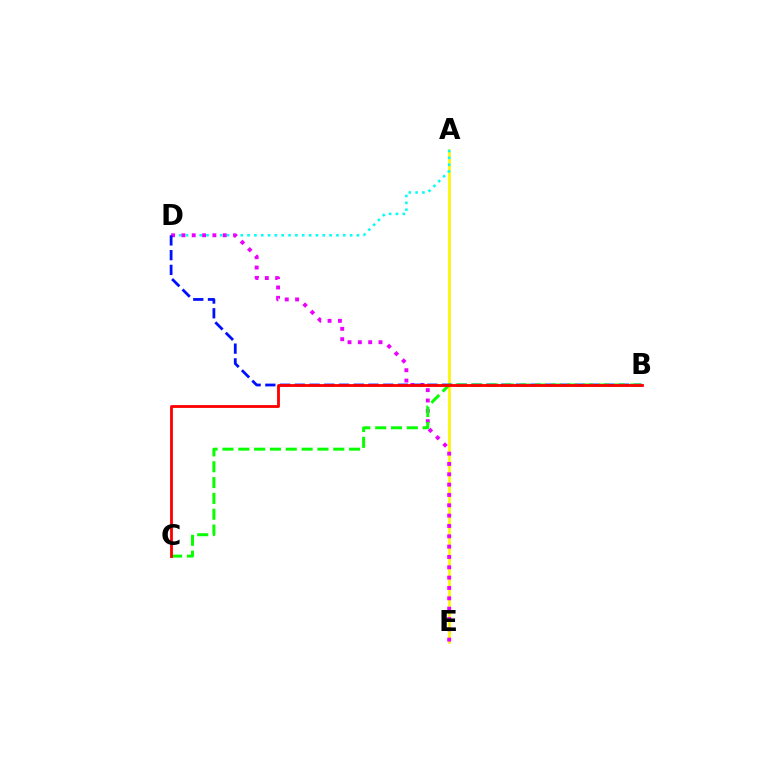{('A', 'E'): [{'color': '#fcf500', 'line_style': 'solid', 'thickness': 1.91}], ('A', 'D'): [{'color': '#00fff6', 'line_style': 'dotted', 'thickness': 1.86}], ('D', 'E'): [{'color': '#ee00ff', 'line_style': 'dotted', 'thickness': 2.81}], ('B', 'D'): [{'color': '#0010ff', 'line_style': 'dashed', 'thickness': 2.0}], ('B', 'C'): [{'color': '#08ff00', 'line_style': 'dashed', 'thickness': 2.15}, {'color': '#ff0000', 'line_style': 'solid', 'thickness': 2.04}]}